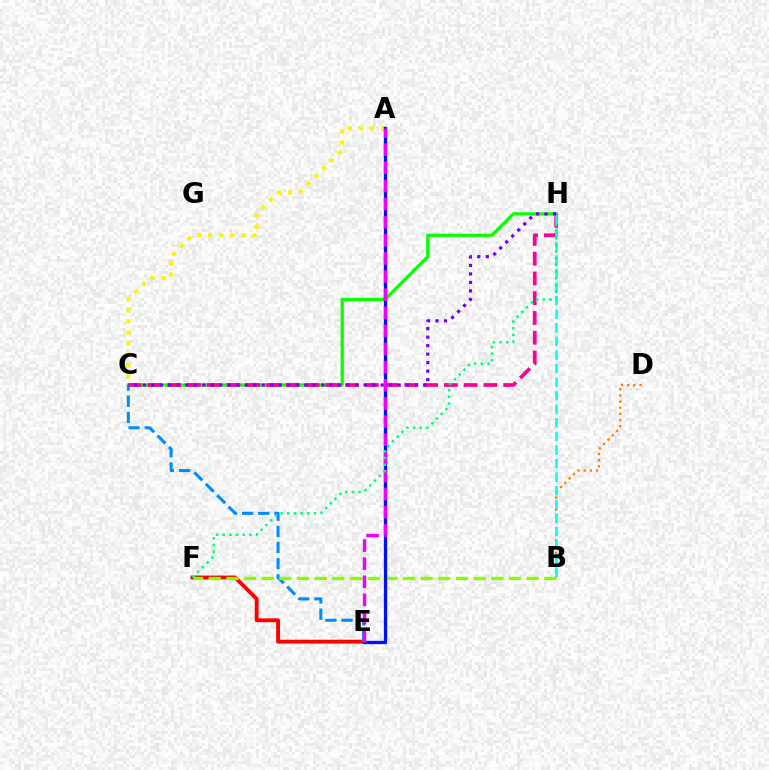{('C', 'H'): [{'color': '#08ff00', 'line_style': 'solid', 'thickness': 2.32}, {'color': '#ff0094', 'line_style': 'dashed', 'thickness': 2.68}, {'color': '#7200ff', 'line_style': 'dotted', 'thickness': 2.31}], ('E', 'F'): [{'color': '#ff0000', 'line_style': 'solid', 'thickness': 2.78}], ('B', 'D'): [{'color': '#ff7c00', 'line_style': 'dotted', 'thickness': 1.67}], ('A', 'C'): [{'color': '#fcf500', 'line_style': 'dotted', 'thickness': 2.99}], ('C', 'E'): [{'color': '#008cff', 'line_style': 'dashed', 'thickness': 2.19}], ('B', 'F'): [{'color': '#84ff00', 'line_style': 'dashed', 'thickness': 2.4}], ('A', 'E'): [{'color': '#0010ff', 'line_style': 'solid', 'thickness': 2.38}, {'color': '#ee00ff', 'line_style': 'dashed', 'thickness': 2.46}], ('B', 'H'): [{'color': '#00fff6', 'line_style': 'dashed', 'thickness': 1.84}], ('F', 'H'): [{'color': '#00ff74', 'line_style': 'dotted', 'thickness': 1.82}]}